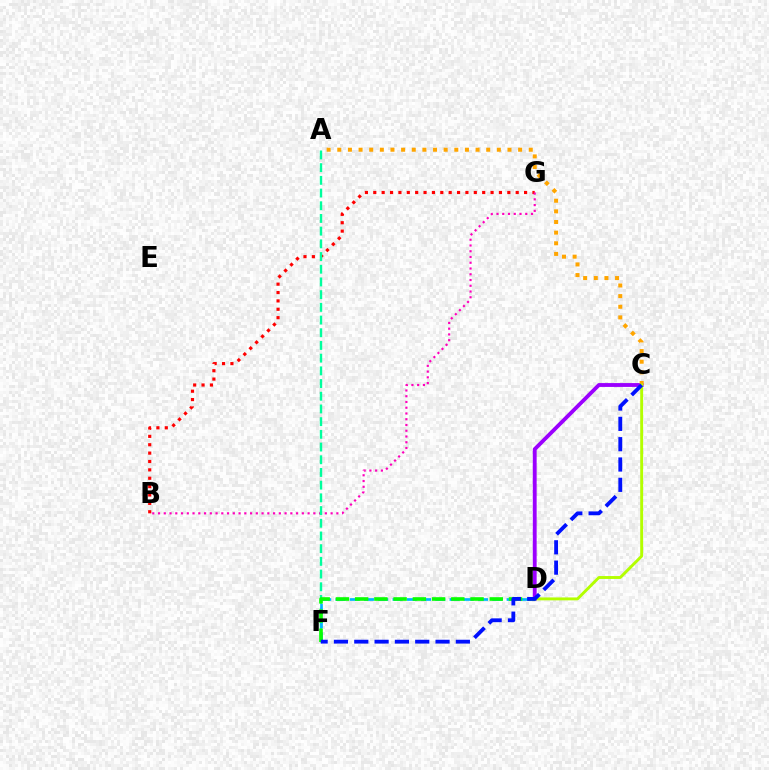{('C', 'D'): [{'color': '#9b00ff', 'line_style': 'solid', 'thickness': 2.77}, {'color': '#b3ff00', 'line_style': 'solid', 'thickness': 2.09}], ('A', 'C'): [{'color': '#ffa500', 'line_style': 'dotted', 'thickness': 2.89}], ('B', 'G'): [{'color': '#ff0000', 'line_style': 'dotted', 'thickness': 2.28}, {'color': '#ff00bd', 'line_style': 'dotted', 'thickness': 1.56}], ('A', 'F'): [{'color': '#00ff9d', 'line_style': 'dashed', 'thickness': 1.73}], ('D', 'F'): [{'color': '#00b5ff', 'line_style': 'dashed', 'thickness': 1.94}, {'color': '#08ff00', 'line_style': 'dashed', 'thickness': 2.61}], ('C', 'F'): [{'color': '#0010ff', 'line_style': 'dashed', 'thickness': 2.76}]}